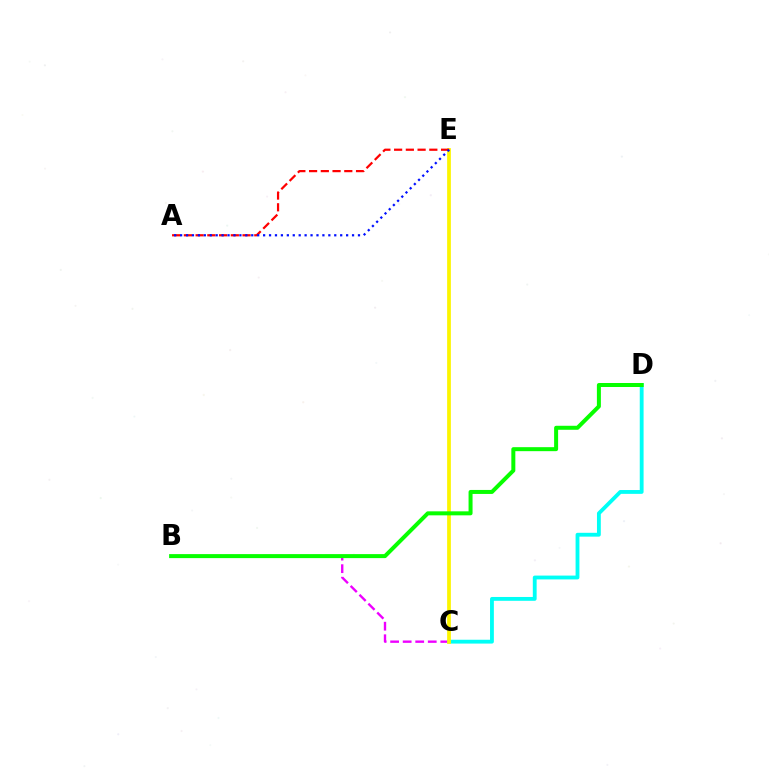{('B', 'C'): [{'color': '#ee00ff', 'line_style': 'dashed', 'thickness': 1.7}], ('C', 'D'): [{'color': '#00fff6', 'line_style': 'solid', 'thickness': 2.76}], ('C', 'E'): [{'color': '#fcf500', 'line_style': 'solid', 'thickness': 2.69}], ('B', 'D'): [{'color': '#08ff00', 'line_style': 'solid', 'thickness': 2.88}], ('A', 'E'): [{'color': '#ff0000', 'line_style': 'dashed', 'thickness': 1.59}, {'color': '#0010ff', 'line_style': 'dotted', 'thickness': 1.61}]}